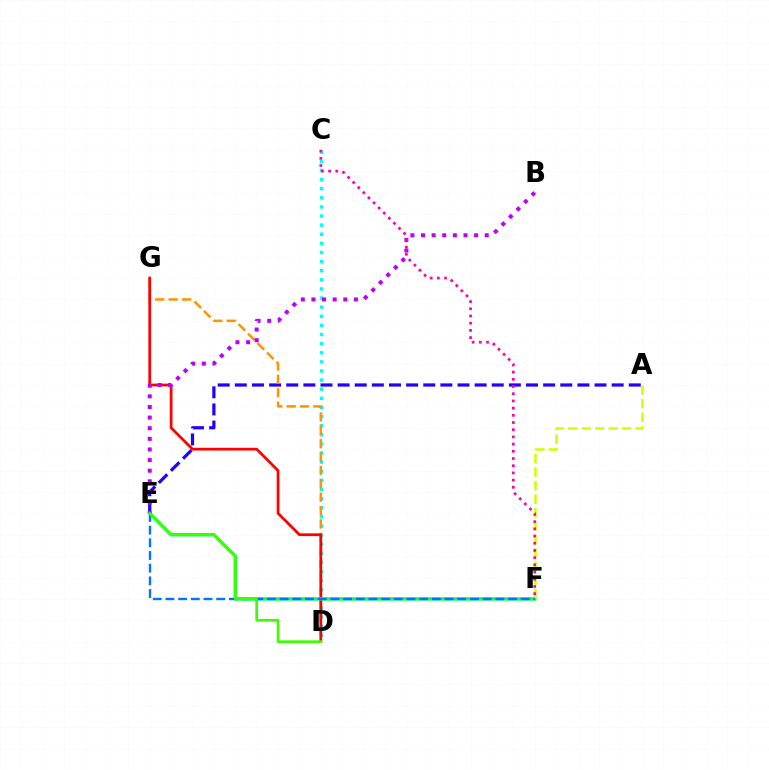{('C', 'D'): [{'color': '#00fff6', 'line_style': 'dotted', 'thickness': 2.48}], ('A', 'E'): [{'color': '#2500ff', 'line_style': 'dashed', 'thickness': 2.33}], ('D', 'G'): [{'color': '#ff9400', 'line_style': 'dashed', 'thickness': 1.82}, {'color': '#ff0000', 'line_style': 'solid', 'thickness': 1.98}], ('E', 'F'): [{'color': '#00ff5c', 'line_style': 'solid', 'thickness': 2.48}, {'color': '#0074ff', 'line_style': 'dashed', 'thickness': 1.72}], ('B', 'E'): [{'color': '#b900ff', 'line_style': 'dotted', 'thickness': 2.89}], ('A', 'F'): [{'color': '#d1ff00', 'line_style': 'dashed', 'thickness': 1.83}], ('D', 'E'): [{'color': '#3dff00', 'line_style': 'solid', 'thickness': 1.91}], ('C', 'F'): [{'color': '#ff00ac', 'line_style': 'dotted', 'thickness': 1.96}]}